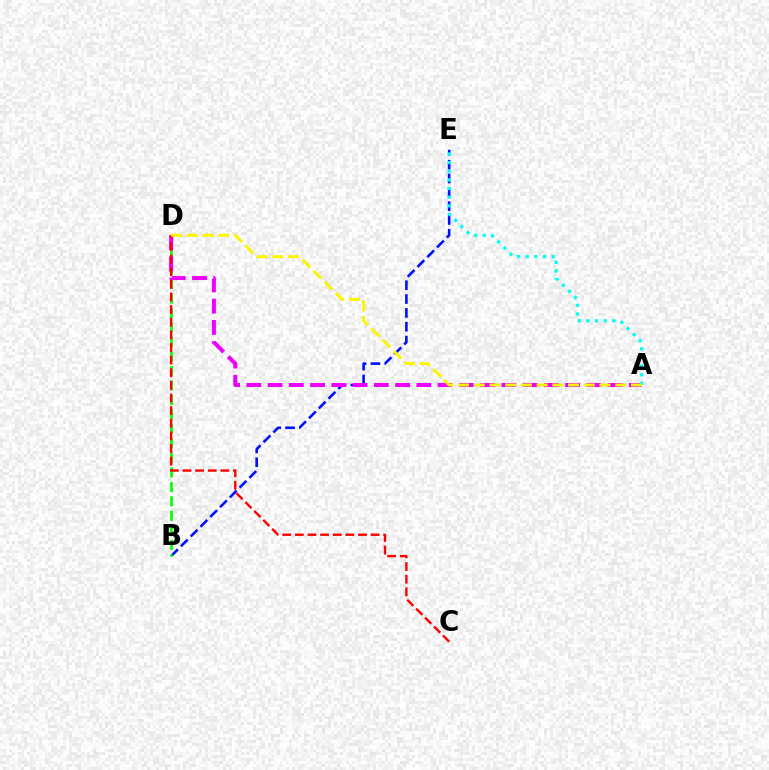{('B', 'E'): [{'color': '#0010ff', 'line_style': 'dashed', 'thickness': 1.88}], ('B', 'D'): [{'color': '#08ff00', 'line_style': 'dashed', 'thickness': 1.97}], ('A', 'D'): [{'color': '#ee00ff', 'line_style': 'dashed', 'thickness': 2.89}, {'color': '#fcf500', 'line_style': 'dashed', 'thickness': 2.14}], ('A', 'E'): [{'color': '#00fff6', 'line_style': 'dotted', 'thickness': 2.35}], ('C', 'D'): [{'color': '#ff0000', 'line_style': 'dashed', 'thickness': 1.72}]}